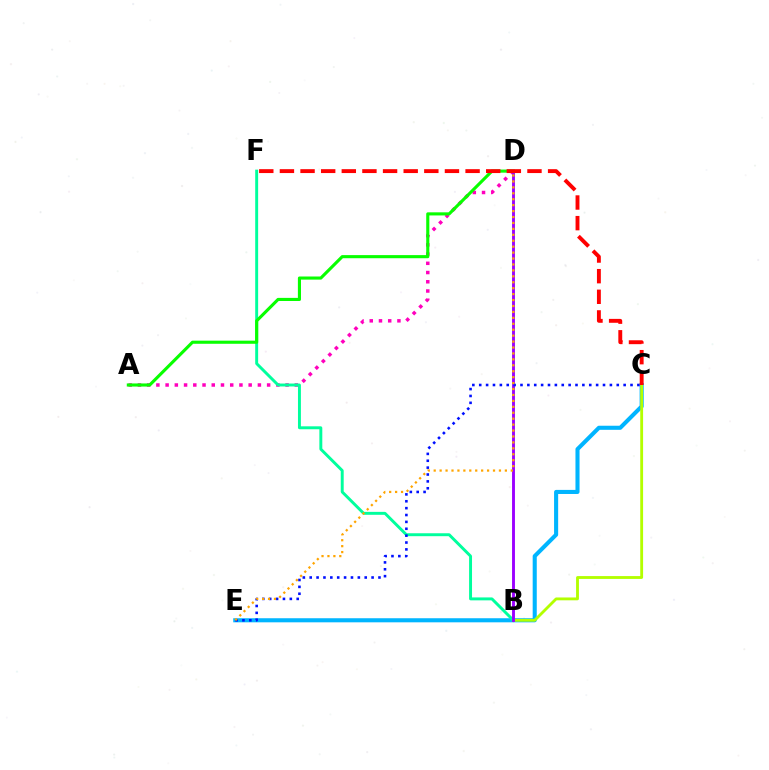{('A', 'D'): [{'color': '#ff00bd', 'line_style': 'dotted', 'thickness': 2.51}, {'color': '#08ff00', 'line_style': 'solid', 'thickness': 2.24}], ('C', 'E'): [{'color': '#00b5ff', 'line_style': 'solid', 'thickness': 2.94}, {'color': '#0010ff', 'line_style': 'dotted', 'thickness': 1.87}], ('B', 'F'): [{'color': '#00ff9d', 'line_style': 'solid', 'thickness': 2.11}], ('B', 'C'): [{'color': '#b3ff00', 'line_style': 'solid', 'thickness': 2.05}], ('B', 'D'): [{'color': '#9b00ff', 'line_style': 'solid', 'thickness': 2.08}], ('C', 'F'): [{'color': '#ff0000', 'line_style': 'dashed', 'thickness': 2.8}], ('D', 'E'): [{'color': '#ffa500', 'line_style': 'dotted', 'thickness': 1.61}]}